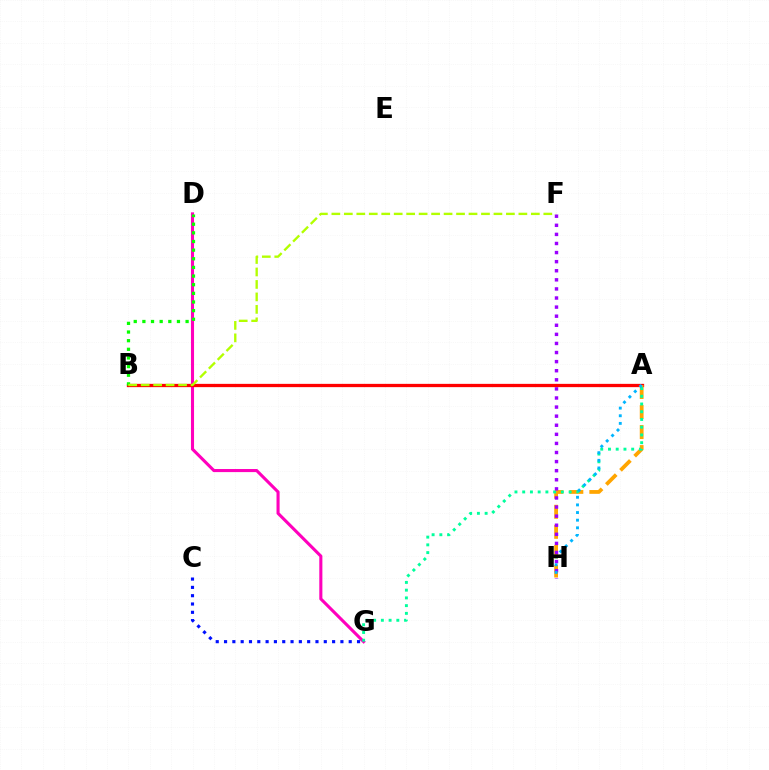{('D', 'G'): [{'color': '#ff00bd', 'line_style': 'solid', 'thickness': 2.22}], ('A', 'B'): [{'color': '#ff0000', 'line_style': 'solid', 'thickness': 2.36}], ('C', 'G'): [{'color': '#0010ff', 'line_style': 'dotted', 'thickness': 2.26}], ('A', 'H'): [{'color': '#ffa500', 'line_style': 'dashed', 'thickness': 2.72}, {'color': '#00b5ff', 'line_style': 'dotted', 'thickness': 2.07}], ('B', 'D'): [{'color': '#08ff00', 'line_style': 'dotted', 'thickness': 2.35}], ('A', 'G'): [{'color': '#00ff9d', 'line_style': 'dotted', 'thickness': 2.1}], ('B', 'F'): [{'color': '#b3ff00', 'line_style': 'dashed', 'thickness': 1.69}], ('F', 'H'): [{'color': '#9b00ff', 'line_style': 'dotted', 'thickness': 2.47}]}